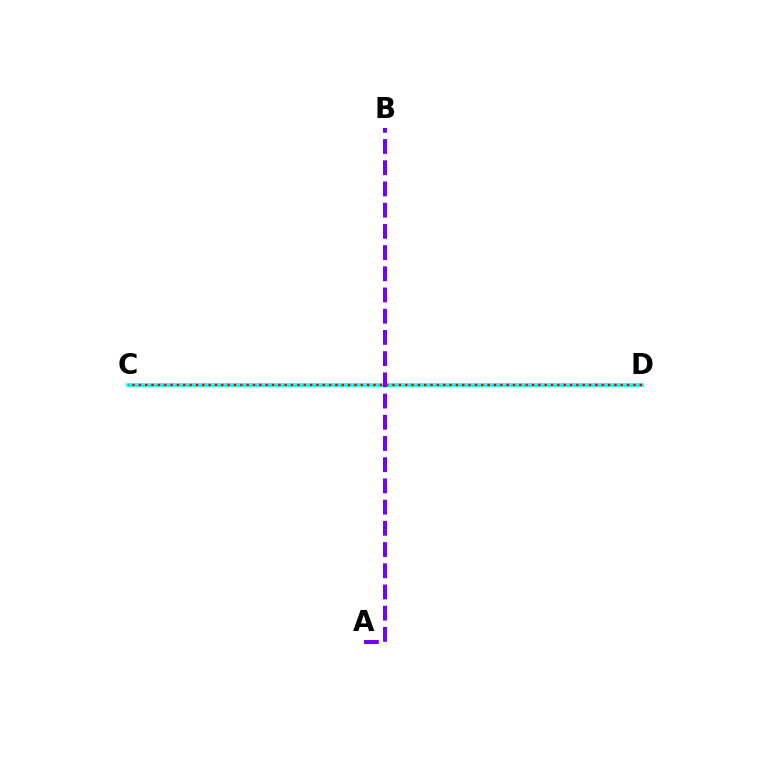{('C', 'D'): [{'color': '#84ff00', 'line_style': 'dotted', 'thickness': 1.81}, {'color': '#00fff6', 'line_style': 'solid', 'thickness': 2.63}, {'color': '#ff0000', 'line_style': 'dotted', 'thickness': 1.72}], ('A', 'B'): [{'color': '#7200ff', 'line_style': 'dashed', 'thickness': 2.88}]}